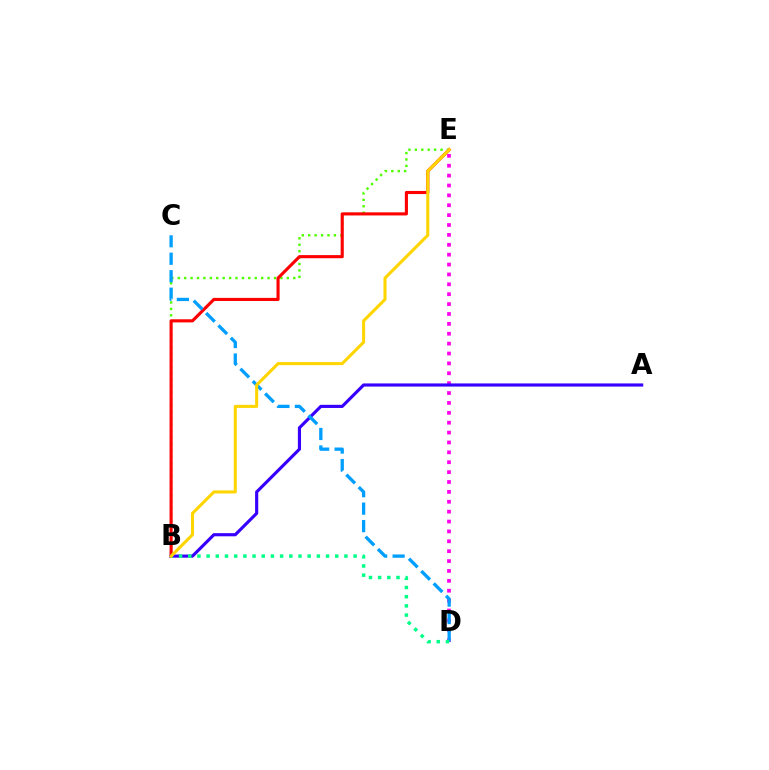{('B', 'E'): [{'color': '#4fff00', 'line_style': 'dotted', 'thickness': 1.74}, {'color': '#ff0000', 'line_style': 'solid', 'thickness': 2.24}, {'color': '#ffd500', 'line_style': 'solid', 'thickness': 2.2}], ('D', 'E'): [{'color': '#ff00ed', 'line_style': 'dotted', 'thickness': 2.69}], ('A', 'B'): [{'color': '#3700ff', 'line_style': 'solid', 'thickness': 2.26}], ('C', 'D'): [{'color': '#009eff', 'line_style': 'dashed', 'thickness': 2.38}], ('B', 'D'): [{'color': '#00ff86', 'line_style': 'dotted', 'thickness': 2.5}]}